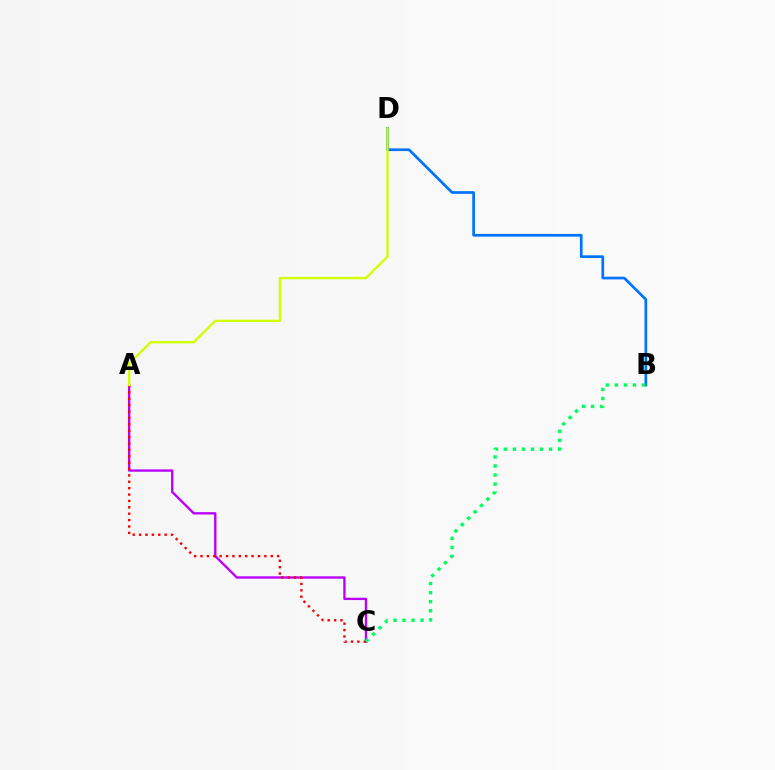{('B', 'D'): [{'color': '#0074ff', 'line_style': 'solid', 'thickness': 1.95}], ('A', 'C'): [{'color': '#b900ff', 'line_style': 'solid', 'thickness': 1.7}, {'color': '#ff0000', 'line_style': 'dotted', 'thickness': 1.73}], ('B', 'C'): [{'color': '#00ff5c', 'line_style': 'dotted', 'thickness': 2.45}], ('A', 'D'): [{'color': '#d1ff00', 'line_style': 'solid', 'thickness': 1.69}]}